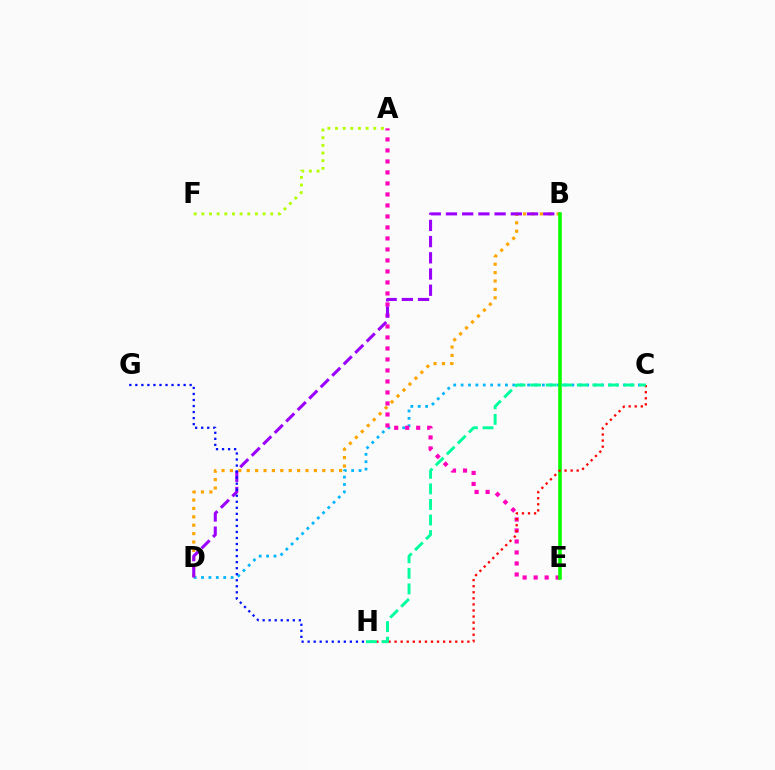{('C', 'D'): [{'color': '#00b5ff', 'line_style': 'dotted', 'thickness': 2.01}], ('A', 'E'): [{'color': '#ff00bd', 'line_style': 'dotted', 'thickness': 2.99}], ('B', 'D'): [{'color': '#ffa500', 'line_style': 'dotted', 'thickness': 2.28}, {'color': '#9b00ff', 'line_style': 'dashed', 'thickness': 2.2}], ('A', 'F'): [{'color': '#b3ff00', 'line_style': 'dotted', 'thickness': 2.08}], ('G', 'H'): [{'color': '#0010ff', 'line_style': 'dotted', 'thickness': 1.64}], ('B', 'E'): [{'color': '#08ff00', 'line_style': 'solid', 'thickness': 2.57}], ('C', 'H'): [{'color': '#ff0000', 'line_style': 'dotted', 'thickness': 1.65}, {'color': '#00ff9d', 'line_style': 'dashed', 'thickness': 2.11}]}